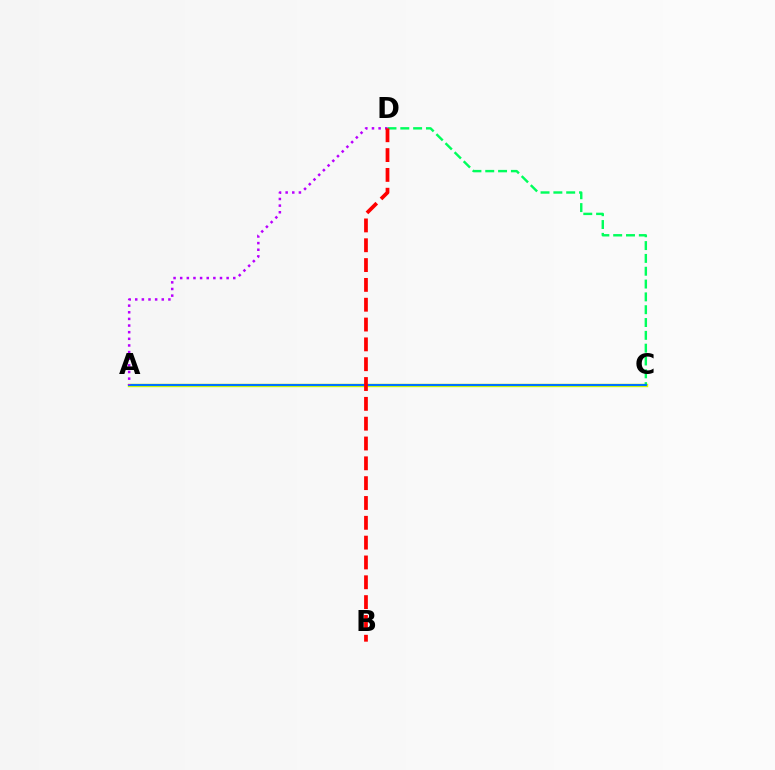{('A', 'C'): [{'color': '#d1ff00', 'line_style': 'solid', 'thickness': 2.47}, {'color': '#0074ff', 'line_style': 'solid', 'thickness': 1.52}], ('C', 'D'): [{'color': '#00ff5c', 'line_style': 'dashed', 'thickness': 1.74}], ('A', 'D'): [{'color': '#b900ff', 'line_style': 'dotted', 'thickness': 1.8}], ('B', 'D'): [{'color': '#ff0000', 'line_style': 'dashed', 'thickness': 2.69}]}